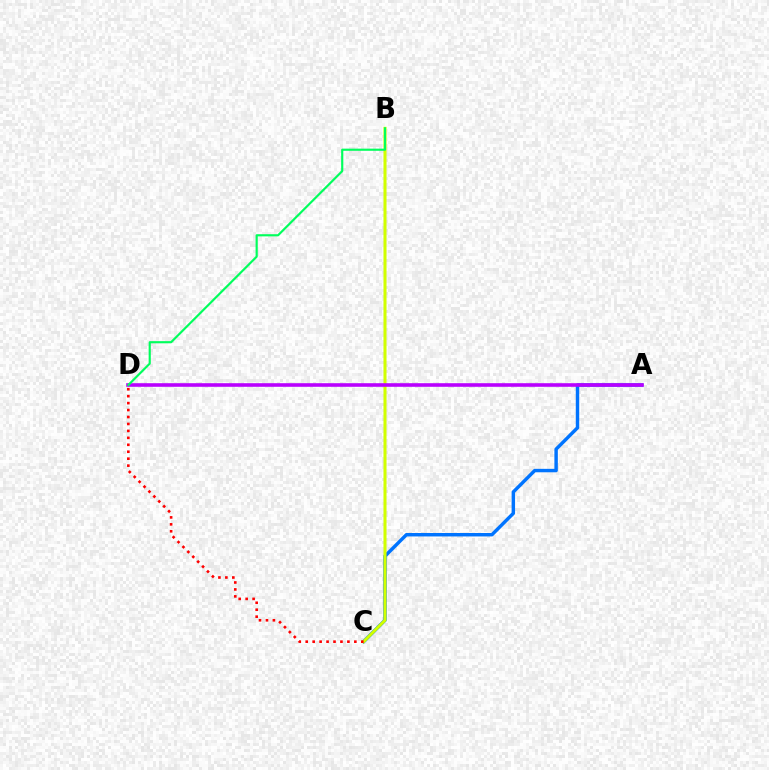{('A', 'C'): [{'color': '#0074ff', 'line_style': 'solid', 'thickness': 2.48}], ('B', 'C'): [{'color': '#d1ff00', 'line_style': 'solid', 'thickness': 2.19}], ('A', 'D'): [{'color': '#b900ff', 'line_style': 'solid', 'thickness': 2.59}], ('C', 'D'): [{'color': '#ff0000', 'line_style': 'dotted', 'thickness': 1.89}], ('B', 'D'): [{'color': '#00ff5c', 'line_style': 'solid', 'thickness': 1.55}]}